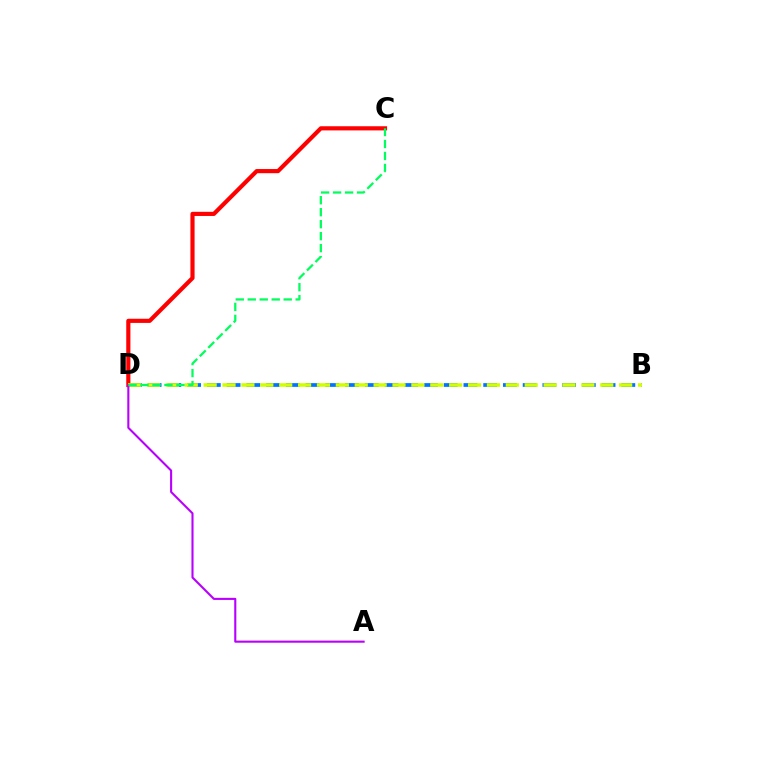{('B', 'D'): [{'color': '#0074ff', 'line_style': 'dashed', 'thickness': 2.68}, {'color': '#d1ff00', 'line_style': 'dashed', 'thickness': 2.57}], ('C', 'D'): [{'color': '#ff0000', 'line_style': 'solid', 'thickness': 2.99}, {'color': '#00ff5c', 'line_style': 'dashed', 'thickness': 1.63}], ('A', 'D'): [{'color': '#b900ff', 'line_style': 'solid', 'thickness': 1.51}]}